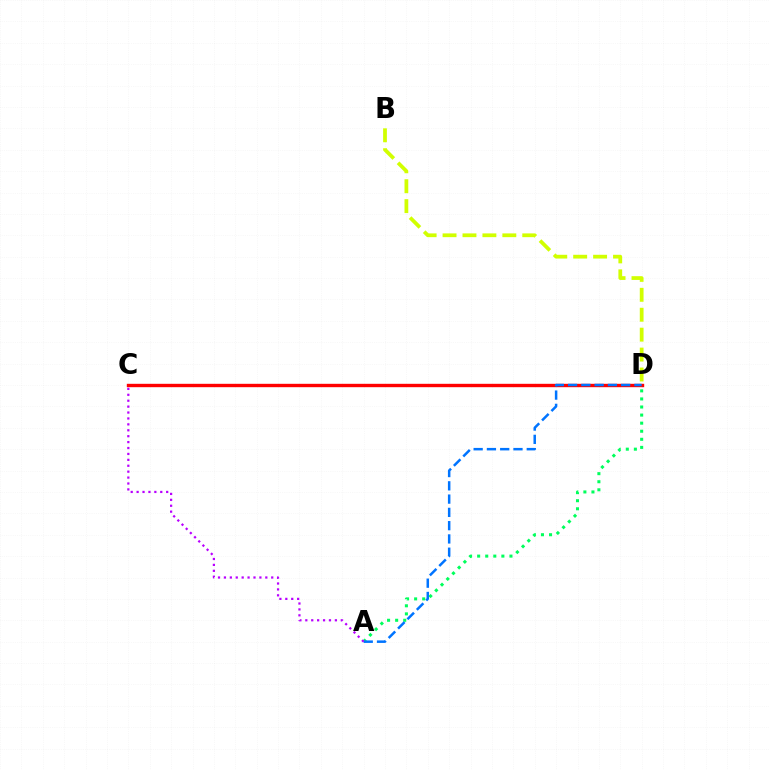{('B', 'D'): [{'color': '#d1ff00', 'line_style': 'dashed', 'thickness': 2.71}], ('A', 'D'): [{'color': '#00ff5c', 'line_style': 'dotted', 'thickness': 2.19}, {'color': '#0074ff', 'line_style': 'dashed', 'thickness': 1.8}], ('C', 'D'): [{'color': '#ff0000', 'line_style': 'solid', 'thickness': 2.44}], ('A', 'C'): [{'color': '#b900ff', 'line_style': 'dotted', 'thickness': 1.61}]}